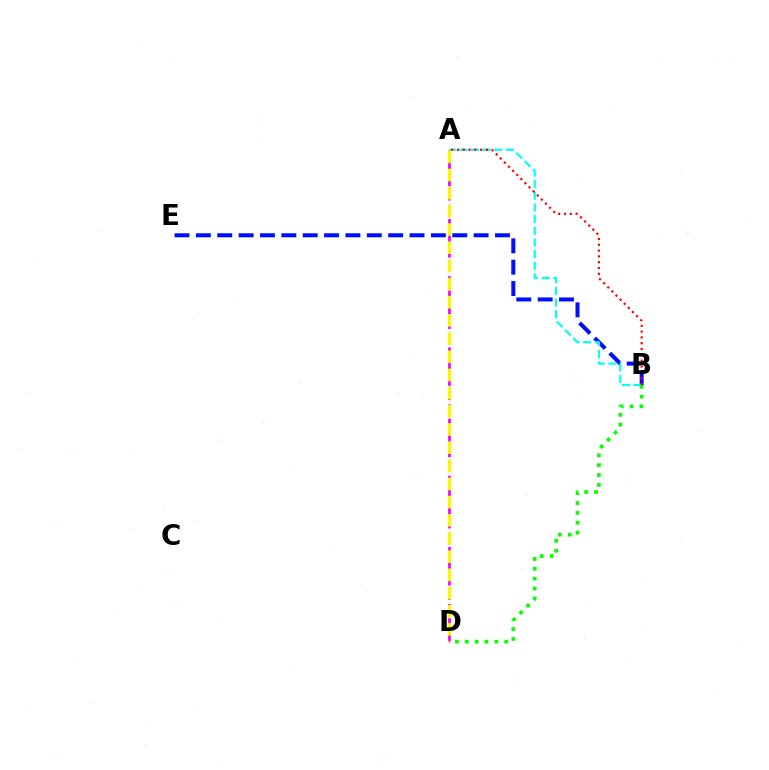{('B', 'E'): [{'color': '#0010ff', 'line_style': 'dashed', 'thickness': 2.9}], ('A', 'B'): [{'color': '#00fff6', 'line_style': 'dashed', 'thickness': 1.58}, {'color': '#ff0000', 'line_style': 'dotted', 'thickness': 1.58}], ('B', 'D'): [{'color': '#08ff00', 'line_style': 'dotted', 'thickness': 2.68}], ('A', 'D'): [{'color': '#ee00ff', 'line_style': 'dashed', 'thickness': 1.94}, {'color': '#fcf500', 'line_style': 'dashed', 'thickness': 2.47}]}